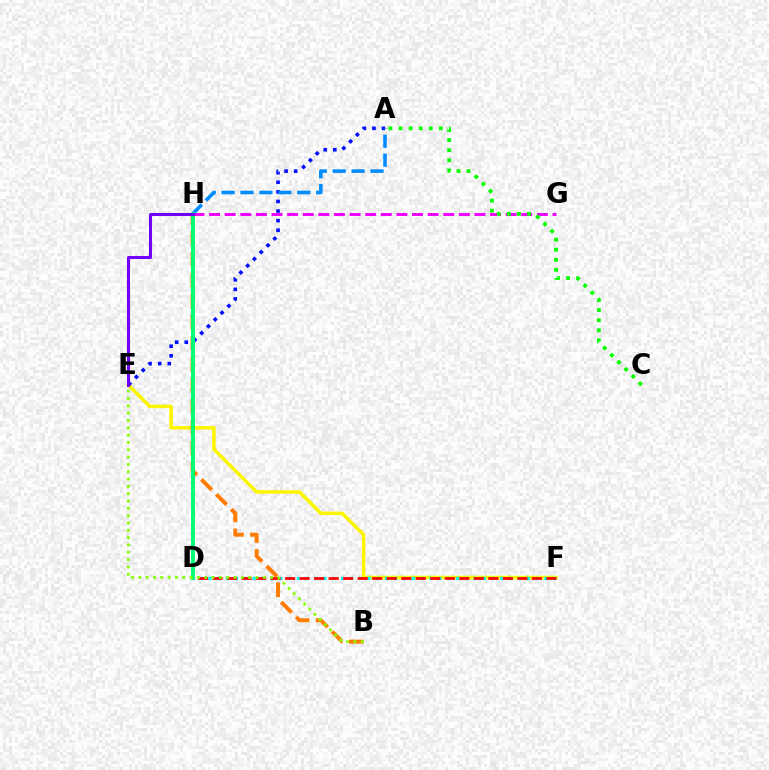{('E', 'F'): [{'color': '#fcf500', 'line_style': 'solid', 'thickness': 2.54}], ('G', 'H'): [{'color': '#ee00ff', 'line_style': 'dashed', 'thickness': 2.12}], ('D', 'F'): [{'color': '#00fff6', 'line_style': 'dotted', 'thickness': 2.4}, {'color': '#ff0000', 'line_style': 'dashed', 'thickness': 1.97}], ('A', 'E'): [{'color': '#0010ff', 'line_style': 'dotted', 'thickness': 2.61}], ('A', 'H'): [{'color': '#008cff', 'line_style': 'dashed', 'thickness': 2.57}], ('B', 'H'): [{'color': '#ff7c00', 'line_style': 'dashed', 'thickness': 2.86}], ('D', 'H'): [{'color': '#ff0094', 'line_style': 'dashed', 'thickness': 1.52}, {'color': '#00ff74', 'line_style': 'solid', 'thickness': 2.82}], ('A', 'C'): [{'color': '#08ff00', 'line_style': 'dotted', 'thickness': 2.74}], ('B', 'E'): [{'color': '#84ff00', 'line_style': 'dotted', 'thickness': 1.99}], ('E', 'H'): [{'color': '#7200ff', 'line_style': 'solid', 'thickness': 2.19}]}